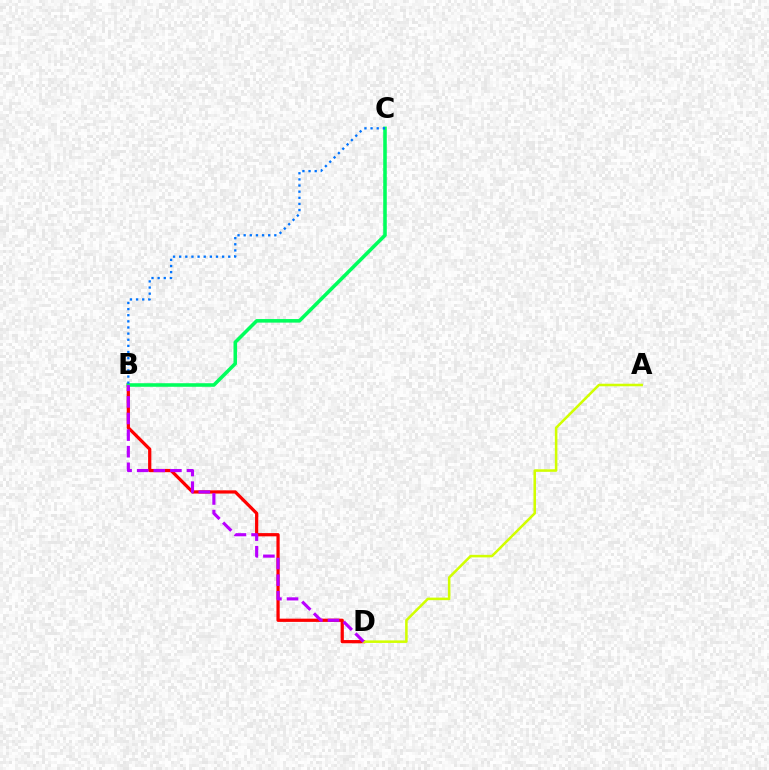{('B', 'D'): [{'color': '#ff0000', 'line_style': 'solid', 'thickness': 2.33}, {'color': '#b900ff', 'line_style': 'dashed', 'thickness': 2.26}], ('A', 'D'): [{'color': '#d1ff00', 'line_style': 'solid', 'thickness': 1.83}], ('B', 'C'): [{'color': '#00ff5c', 'line_style': 'solid', 'thickness': 2.56}, {'color': '#0074ff', 'line_style': 'dotted', 'thickness': 1.67}]}